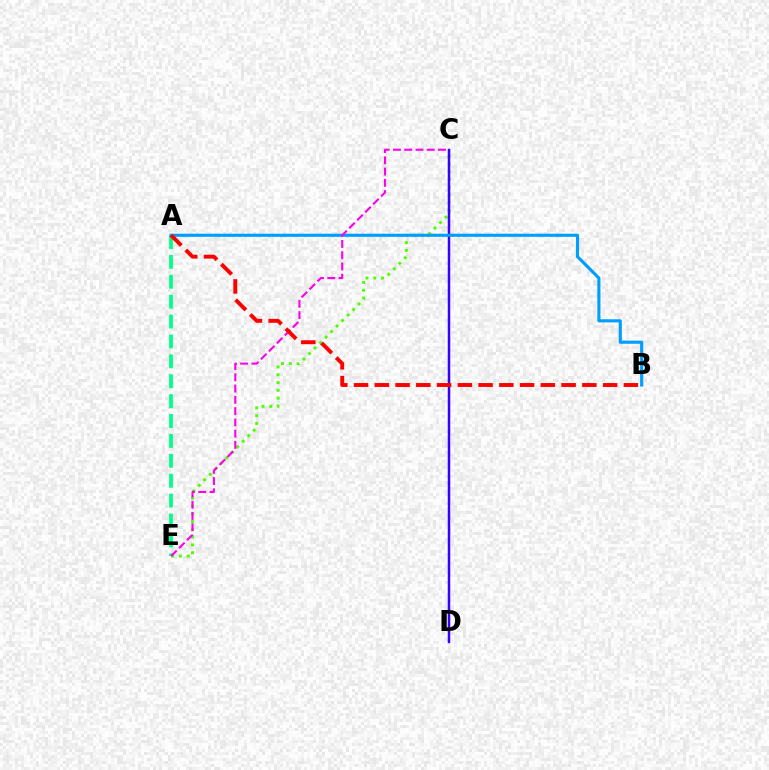{('C', 'D'): [{'color': '#ffd500', 'line_style': 'dashed', 'thickness': 1.51}, {'color': '#3700ff', 'line_style': 'solid', 'thickness': 1.79}], ('A', 'E'): [{'color': '#00ff86', 'line_style': 'dashed', 'thickness': 2.7}], ('C', 'E'): [{'color': '#4fff00', 'line_style': 'dotted', 'thickness': 2.12}, {'color': '#ff00ed', 'line_style': 'dashed', 'thickness': 1.53}], ('A', 'B'): [{'color': '#009eff', 'line_style': 'solid', 'thickness': 2.25}, {'color': '#ff0000', 'line_style': 'dashed', 'thickness': 2.82}]}